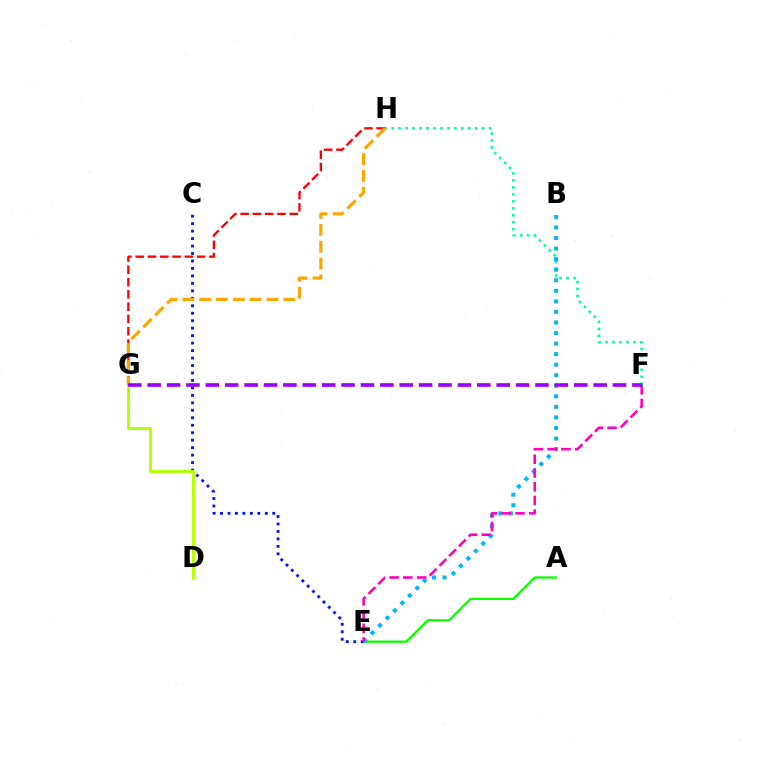{('A', 'E'): [{'color': '#08ff00', 'line_style': 'solid', 'thickness': 1.64}], ('F', 'H'): [{'color': '#00ff9d', 'line_style': 'dotted', 'thickness': 1.89}], ('C', 'E'): [{'color': '#0010ff', 'line_style': 'dotted', 'thickness': 2.03}], ('B', 'E'): [{'color': '#00b5ff', 'line_style': 'dotted', 'thickness': 2.87}], ('E', 'F'): [{'color': '#ff00bd', 'line_style': 'dashed', 'thickness': 1.87}], ('G', 'H'): [{'color': '#ff0000', 'line_style': 'dashed', 'thickness': 1.67}, {'color': '#ffa500', 'line_style': 'dashed', 'thickness': 2.29}], ('D', 'G'): [{'color': '#b3ff00', 'line_style': 'solid', 'thickness': 2.08}], ('F', 'G'): [{'color': '#9b00ff', 'line_style': 'dashed', 'thickness': 2.63}]}